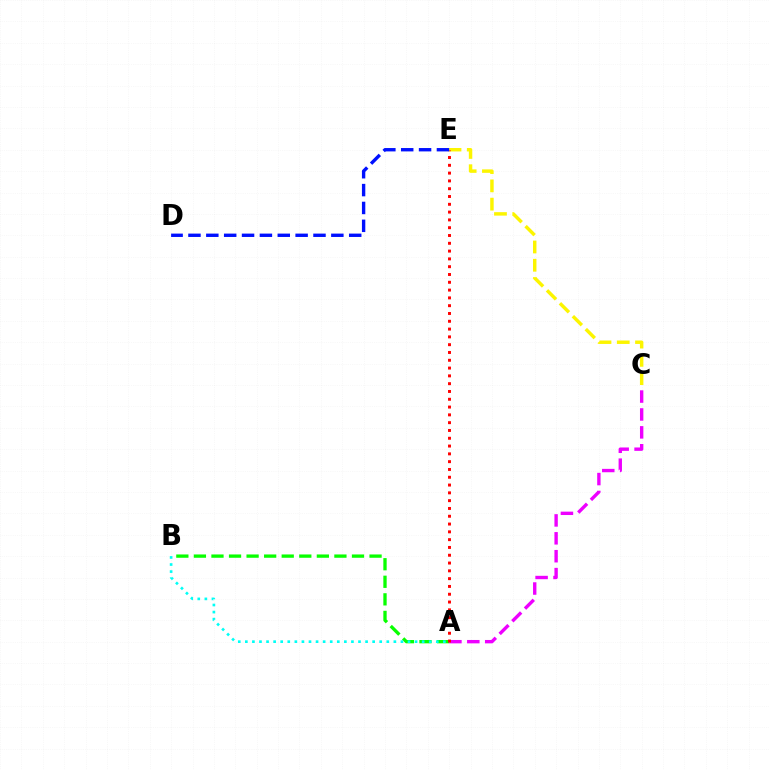{('A', 'B'): [{'color': '#08ff00', 'line_style': 'dashed', 'thickness': 2.39}, {'color': '#00fff6', 'line_style': 'dotted', 'thickness': 1.92}], ('C', 'E'): [{'color': '#fcf500', 'line_style': 'dashed', 'thickness': 2.48}], ('A', 'C'): [{'color': '#ee00ff', 'line_style': 'dashed', 'thickness': 2.43}], ('A', 'E'): [{'color': '#ff0000', 'line_style': 'dotted', 'thickness': 2.12}], ('D', 'E'): [{'color': '#0010ff', 'line_style': 'dashed', 'thickness': 2.43}]}